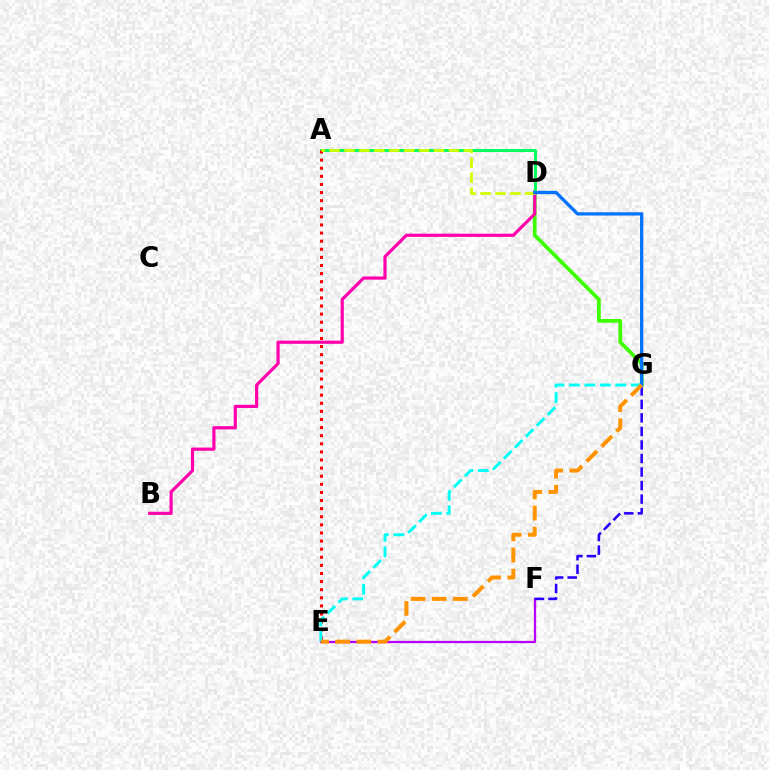{('A', 'D'): [{'color': '#00ff5c', 'line_style': 'solid', 'thickness': 2.12}, {'color': '#d1ff00', 'line_style': 'dashed', 'thickness': 2.03}], ('D', 'G'): [{'color': '#3dff00', 'line_style': 'solid', 'thickness': 2.68}, {'color': '#0074ff', 'line_style': 'solid', 'thickness': 2.37}], ('A', 'E'): [{'color': '#ff0000', 'line_style': 'dotted', 'thickness': 2.2}], ('E', 'F'): [{'color': '#b900ff', 'line_style': 'solid', 'thickness': 1.64}], ('E', 'G'): [{'color': '#00fff6', 'line_style': 'dashed', 'thickness': 2.1}, {'color': '#ff9400', 'line_style': 'dashed', 'thickness': 2.87}], ('B', 'D'): [{'color': '#ff00ac', 'line_style': 'solid', 'thickness': 2.3}], ('F', 'G'): [{'color': '#2500ff', 'line_style': 'dashed', 'thickness': 1.84}]}